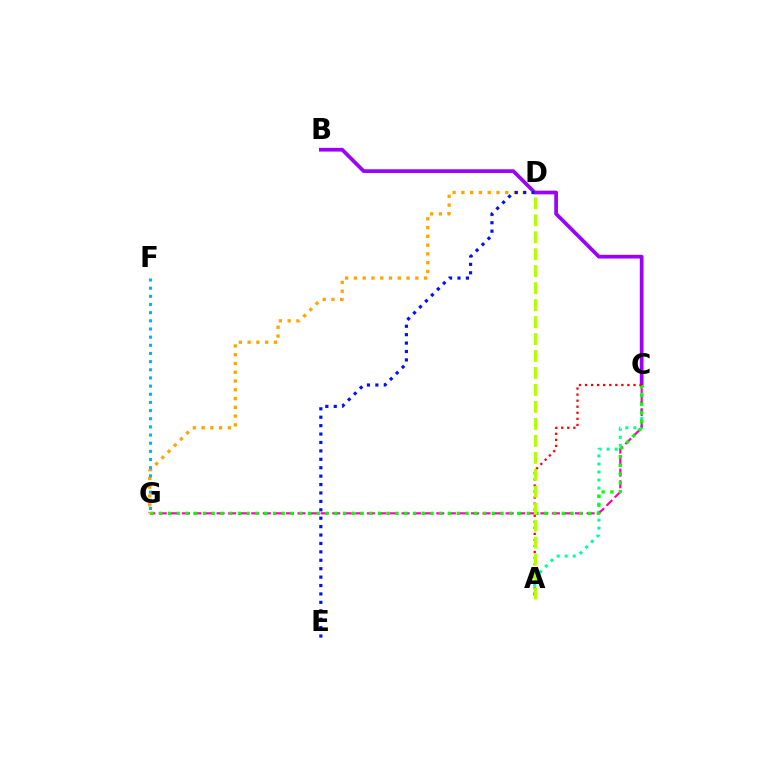{('B', 'C'): [{'color': '#9b00ff', 'line_style': 'solid', 'thickness': 2.67}], ('A', 'C'): [{'color': '#00ff9d', 'line_style': 'dotted', 'thickness': 2.18}, {'color': '#ff0000', 'line_style': 'dotted', 'thickness': 1.64}], ('C', 'G'): [{'color': '#ff00bd', 'line_style': 'dashed', 'thickness': 1.57}, {'color': '#08ff00', 'line_style': 'dotted', 'thickness': 2.38}], ('D', 'G'): [{'color': '#ffa500', 'line_style': 'dotted', 'thickness': 2.38}], ('D', 'E'): [{'color': '#0010ff', 'line_style': 'dotted', 'thickness': 2.29}], ('A', 'D'): [{'color': '#b3ff00', 'line_style': 'dashed', 'thickness': 2.3}], ('F', 'G'): [{'color': '#00b5ff', 'line_style': 'dotted', 'thickness': 2.22}]}